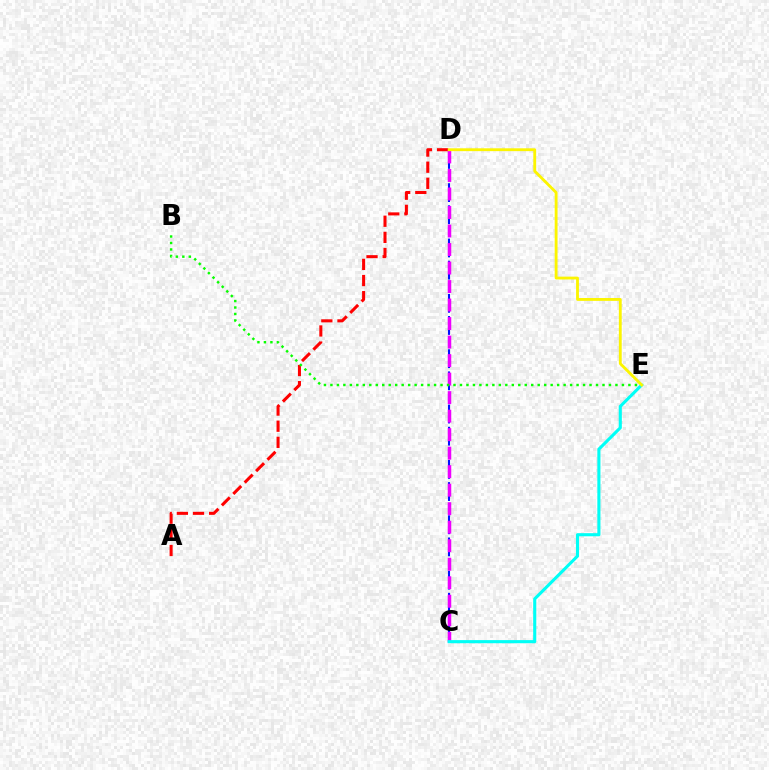{('C', 'D'): [{'color': '#0010ff', 'line_style': 'dashed', 'thickness': 1.5}, {'color': '#ee00ff', 'line_style': 'dashed', 'thickness': 2.51}], ('A', 'D'): [{'color': '#ff0000', 'line_style': 'dashed', 'thickness': 2.19}], ('B', 'E'): [{'color': '#08ff00', 'line_style': 'dotted', 'thickness': 1.76}], ('C', 'E'): [{'color': '#00fff6', 'line_style': 'solid', 'thickness': 2.24}], ('D', 'E'): [{'color': '#fcf500', 'line_style': 'solid', 'thickness': 2.05}]}